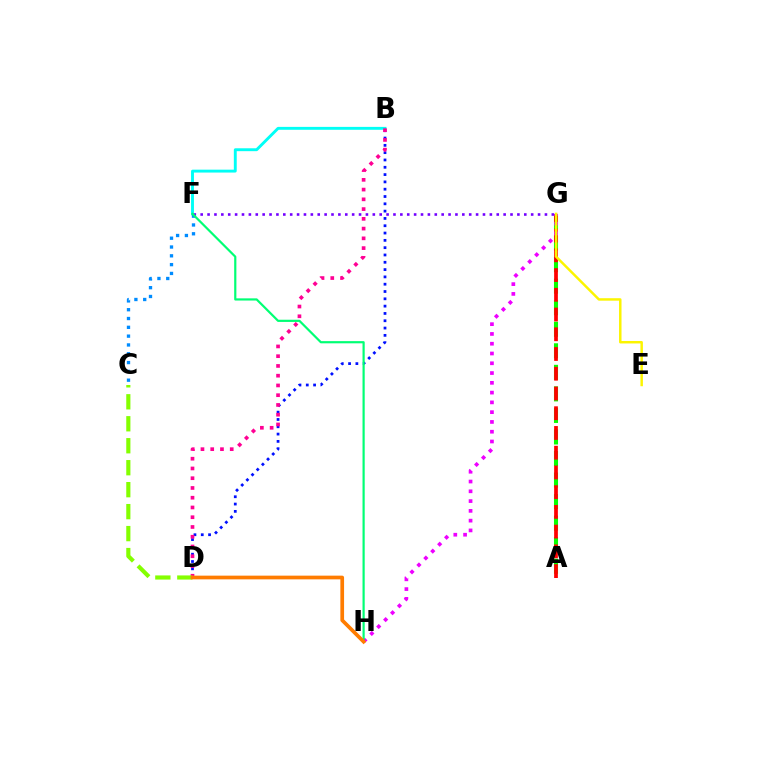{('A', 'G'): [{'color': '#08ff00', 'line_style': 'dashed', 'thickness': 2.93}, {'color': '#ff0000', 'line_style': 'dashed', 'thickness': 2.68}], ('B', 'D'): [{'color': '#0010ff', 'line_style': 'dotted', 'thickness': 1.99}, {'color': '#ff0094', 'line_style': 'dotted', 'thickness': 2.65}], ('B', 'F'): [{'color': '#00fff6', 'line_style': 'solid', 'thickness': 2.08}], ('F', 'G'): [{'color': '#7200ff', 'line_style': 'dotted', 'thickness': 1.87}], ('C', 'D'): [{'color': '#84ff00', 'line_style': 'dashed', 'thickness': 2.98}], ('C', 'F'): [{'color': '#008cff', 'line_style': 'dotted', 'thickness': 2.39}], ('G', 'H'): [{'color': '#ee00ff', 'line_style': 'dotted', 'thickness': 2.66}], ('F', 'H'): [{'color': '#00ff74', 'line_style': 'solid', 'thickness': 1.58}], ('E', 'G'): [{'color': '#fcf500', 'line_style': 'solid', 'thickness': 1.78}], ('D', 'H'): [{'color': '#ff7c00', 'line_style': 'solid', 'thickness': 2.66}]}